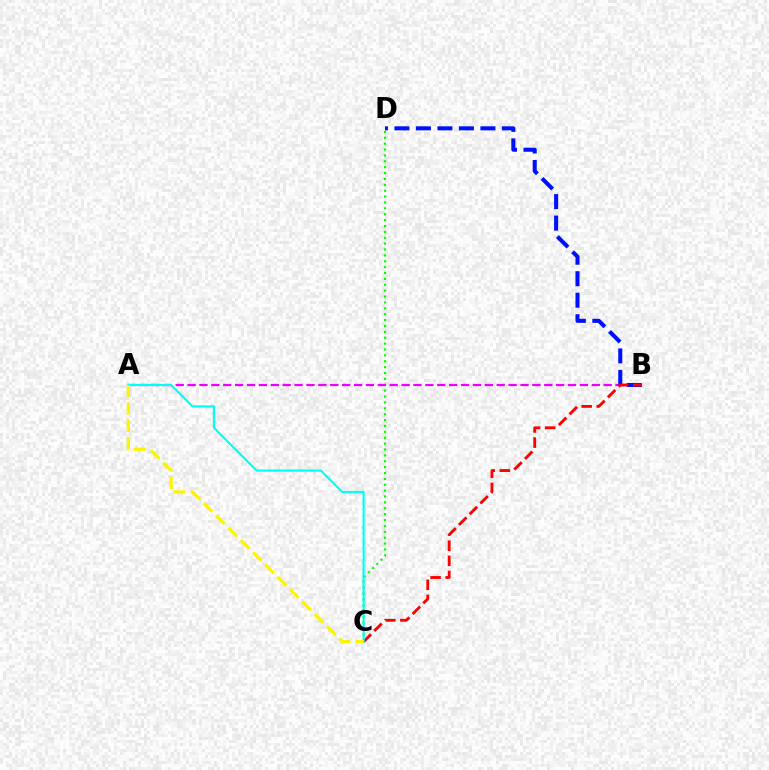{('C', 'D'): [{'color': '#08ff00', 'line_style': 'dotted', 'thickness': 1.6}], ('A', 'B'): [{'color': '#ee00ff', 'line_style': 'dashed', 'thickness': 1.62}], ('B', 'D'): [{'color': '#0010ff', 'line_style': 'dashed', 'thickness': 2.92}], ('B', 'C'): [{'color': '#ff0000', 'line_style': 'dashed', 'thickness': 2.05}], ('A', 'C'): [{'color': '#00fff6', 'line_style': 'solid', 'thickness': 1.55}, {'color': '#fcf500', 'line_style': 'dashed', 'thickness': 2.37}]}